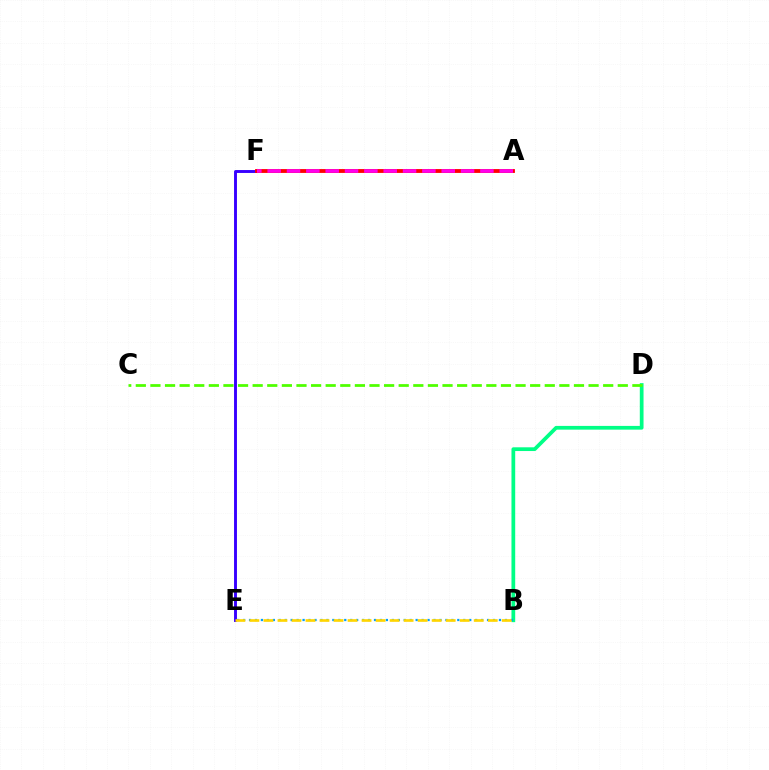{('E', 'F'): [{'color': '#3700ff', 'line_style': 'solid', 'thickness': 2.09}], ('B', 'D'): [{'color': '#00ff86', 'line_style': 'solid', 'thickness': 2.69}], ('B', 'E'): [{'color': '#009eff', 'line_style': 'dotted', 'thickness': 1.62}, {'color': '#ffd500', 'line_style': 'dashed', 'thickness': 1.9}], ('A', 'F'): [{'color': '#ff0000', 'line_style': 'solid', 'thickness': 2.76}, {'color': '#ff00ed', 'line_style': 'dashed', 'thickness': 2.63}], ('C', 'D'): [{'color': '#4fff00', 'line_style': 'dashed', 'thickness': 1.98}]}